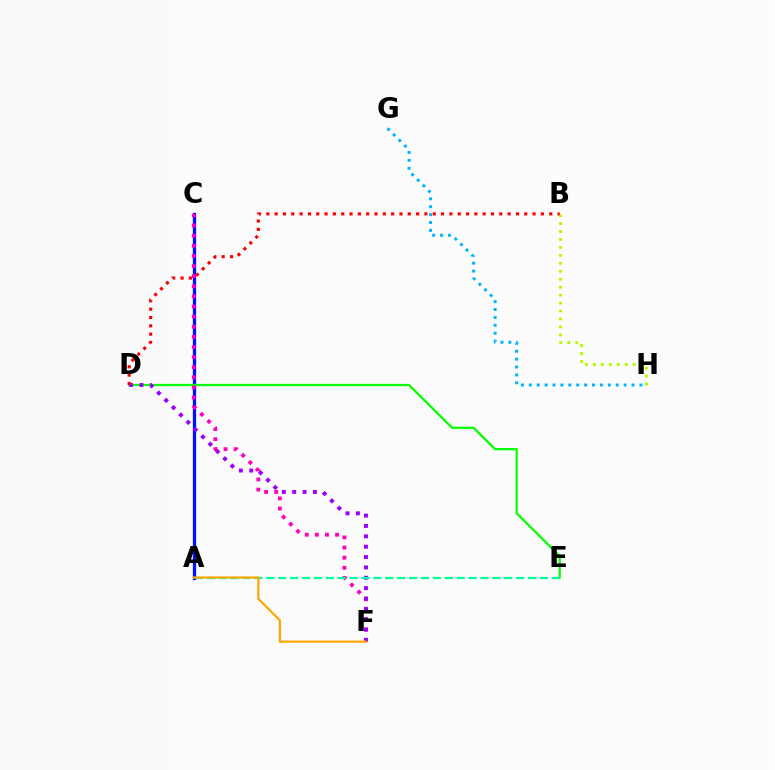{('G', 'H'): [{'color': '#00b5ff', 'line_style': 'dotted', 'thickness': 2.15}], ('A', 'C'): [{'color': '#0010ff', 'line_style': 'solid', 'thickness': 2.35}], ('D', 'E'): [{'color': '#08ff00', 'line_style': 'solid', 'thickness': 1.62}], ('B', 'H'): [{'color': '#b3ff00', 'line_style': 'dotted', 'thickness': 2.16}], ('C', 'F'): [{'color': '#ff00bd', 'line_style': 'dotted', 'thickness': 2.75}], ('D', 'F'): [{'color': '#9b00ff', 'line_style': 'dotted', 'thickness': 2.81}], ('B', 'D'): [{'color': '#ff0000', 'line_style': 'dotted', 'thickness': 2.26}], ('A', 'E'): [{'color': '#00ff9d', 'line_style': 'dashed', 'thickness': 1.62}], ('A', 'F'): [{'color': '#ffa500', 'line_style': 'solid', 'thickness': 1.58}]}